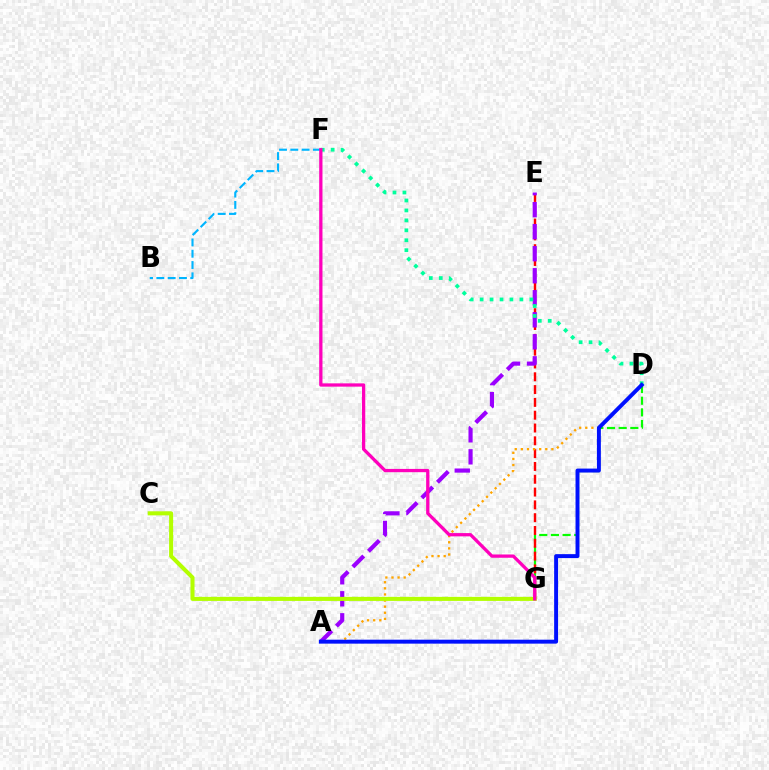{('D', 'G'): [{'color': '#08ff00', 'line_style': 'dashed', 'thickness': 1.58}], ('E', 'G'): [{'color': '#ff0000', 'line_style': 'dashed', 'thickness': 1.74}], ('A', 'E'): [{'color': '#9b00ff', 'line_style': 'dashed', 'thickness': 2.99}], ('D', 'F'): [{'color': '#00ff9d', 'line_style': 'dotted', 'thickness': 2.7}], ('B', 'F'): [{'color': '#00b5ff', 'line_style': 'dashed', 'thickness': 1.53}], ('A', 'D'): [{'color': '#ffa500', 'line_style': 'dotted', 'thickness': 1.66}, {'color': '#0010ff', 'line_style': 'solid', 'thickness': 2.84}], ('C', 'G'): [{'color': '#b3ff00', 'line_style': 'solid', 'thickness': 2.92}], ('F', 'G'): [{'color': '#ff00bd', 'line_style': 'solid', 'thickness': 2.36}]}